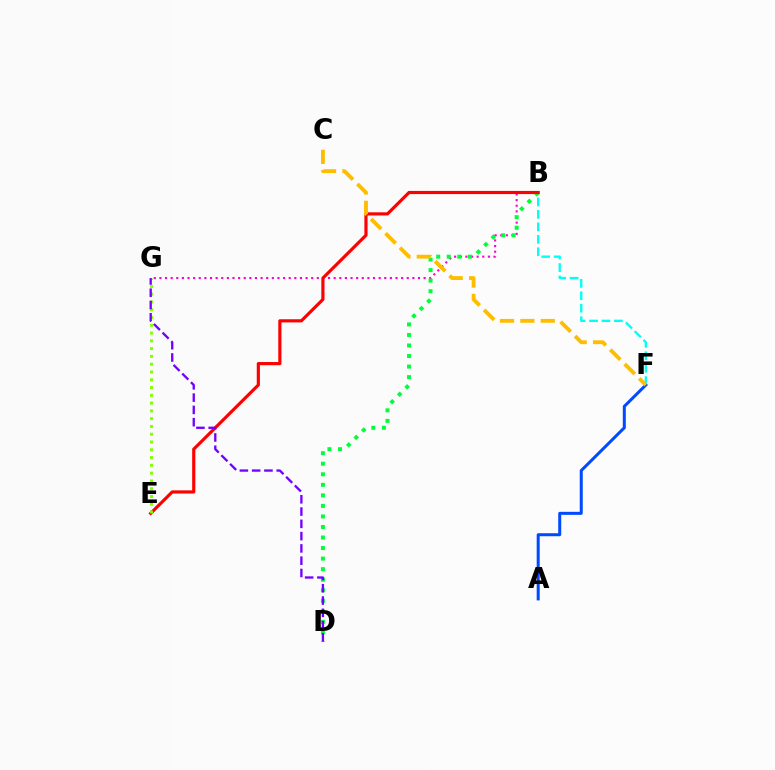{('B', 'F'): [{'color': '#00fff6', 'line_style': 'dashed', 'thickness': 1.69}], ('B', 'G'): [{'color': '#ff00cf', 'line_style': 'dotted', 'thickness': 1.53}], ('B', 'D'): [{'color': '#00ff39', 'line_style': 'dotted', 'thickness': 2.86}], ('B', 'E'): [{'color': '#ff0000', 'line_style': 'solid', 'thickness': 2.28}], ('E', 'G'): [{'color': '#84ff00', 'line_style': 'dotted', 'thickness': 2.11}], ('A', 'F'): [{'color': '#004bff', 'line_style': 'solid', 'thickness': 2.17}], ('C', 'F'): [{'color': '#ffbd00', 'line_style': 'dashed', 'thickness': 2.77}], ('D', 'G'): [{'color': '#7200ff', 'line_style': 'dashed', 'thickness': 1.67}]}